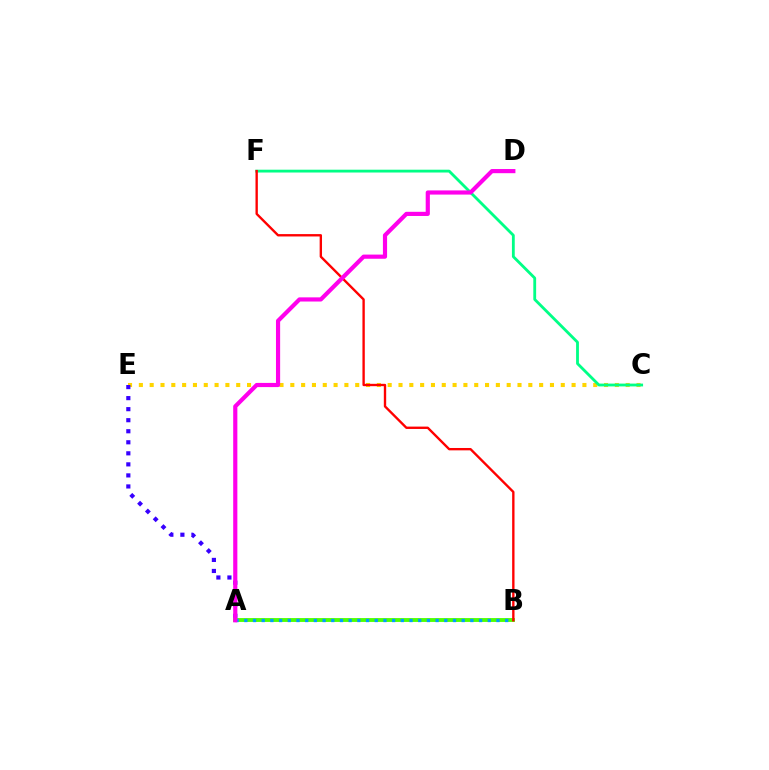{('C', 'E'): [{'color': '#ffd500', 'line_style': 'dotted', 'thickness': 2.94}], ('A', 'B'): [{'color': '#4fff00', 'line_style': 'solid', 'thickness': 2.78}, {'color': '#009eff', 'line_style': 'dotted', 'thickness': 2.36}], ('C', 'F'): [{'color': '#00ff86', 'line_style': 'solid', 'thickness': 2.03}], ('A', 'E'): [{'color': '#3700ff', 'line_style': 'dotted', 'thickness': 3.0}], ('B', 'F'): [{'color': '#ff0000', 'line_style': 'solid', 'thickness': 1.7}], ('A', 'D'): [{'color': '#ff00ed', 'line_style': 'solid', 'thickness': 3.0}]}